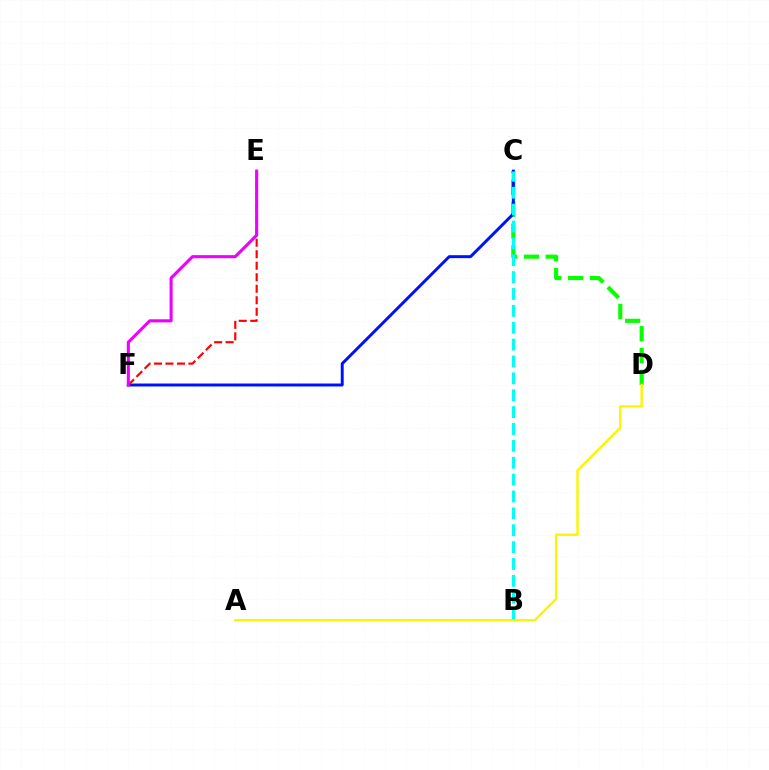{('C', 'D'): [{'color': '#08ff00', 'line_style': 'dashed', 'thickness': 2.97}], ('C', 'F'): [{'color': '#0010ff', 'line_style': 'solid', 'thickness': 2.13}], ('E', 'F'): [{'color': '#ff0000', 'line_style': 'dashed', 'thickness': 1.56}, {'color': '#ee00ff', 'line_style': 'solid', 'thickness': 2.22}], ('B', 'C'): [{'color': '#00fff6', 'line_style': 'dashed', 'thickness': 2.29}], ('A', 'D'): [{'color': '#fcf500', 'line_style': 'solid', 'thickness': 1.72}]}